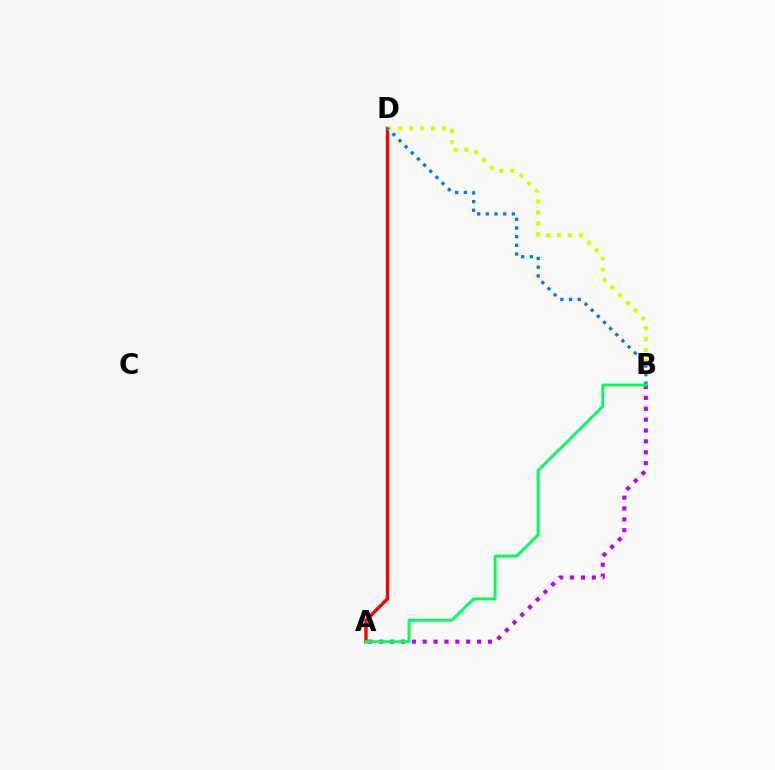{('A', 'D'): [{'color': '#ff0000', 'line_style': 'solid', 'thickness': 2.42}], ('A', 'B'): [{'color': '#b900ff', 'line_style': 'dotted', 'thickness': 2.95}, {'color': '#00ff5c', 'line_style': 'solid', 'thickness': 2.09}], ('B', 'D'): [{'color': '#d1ff00', 'line_style': 'dotted', 'thickness': 2.97}, {'color': '#0074ff', 'line_style': 'dotted', 'thickness': 2.36}]}